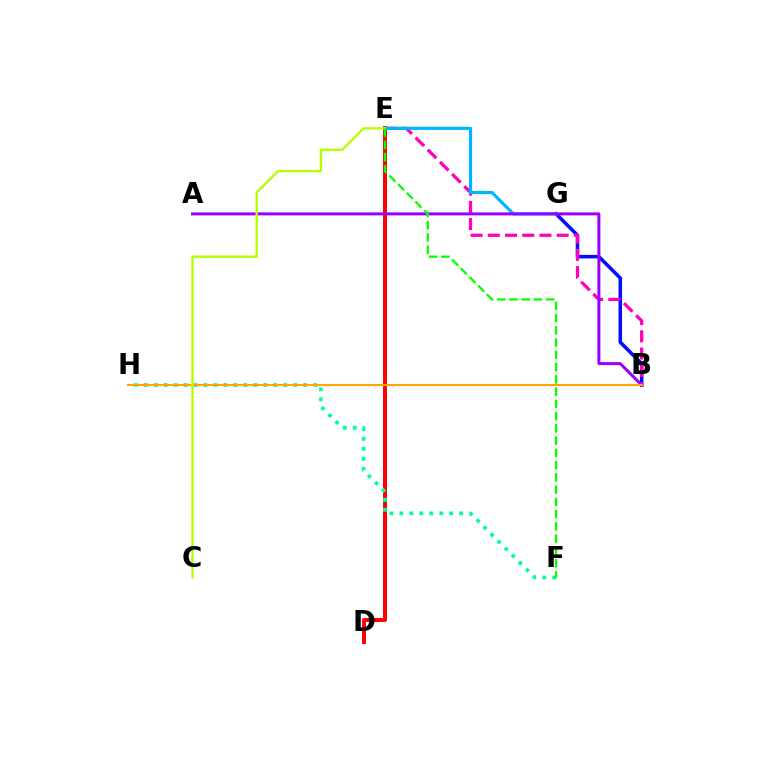{('D', 'E'): [{'color': '#ff0000', 'line_style': 'solid', 'thickness': 2.85}], ('B', 'G'): [{'color': '#0010ff', 'line_style': 'solid', 'thickness': 2.56}], ('B', 'E'): [{'color': '#ff00bd', 'line_style': 'dashed', 'thickness': 2.34}], ('E', 'G'): [{'color': '#00b5ff', 'line_style': 'solid', 'thickness': 2.29}], ('A', 'B'): [{'color': '#9b00ff', 'line_style': 'solid', 'thickness': 2.16}], ('F', 'H'): [{'color': '#00ff9d', 'line_style': 'dotted', 'thickness': 2.71}], ('B', 'H'): [{'color': '#ffa500', 'line_style': 'solid', 'thickness': 1.52}], ('C', 'E'): [{'color': '#b3ff00', 'line_style': 'solid', 'thickness': 1.68}], ('E', 'F'): [{'color': '#08ff00', 'line_style': 'dashed', 'thickness': 1.67}]}